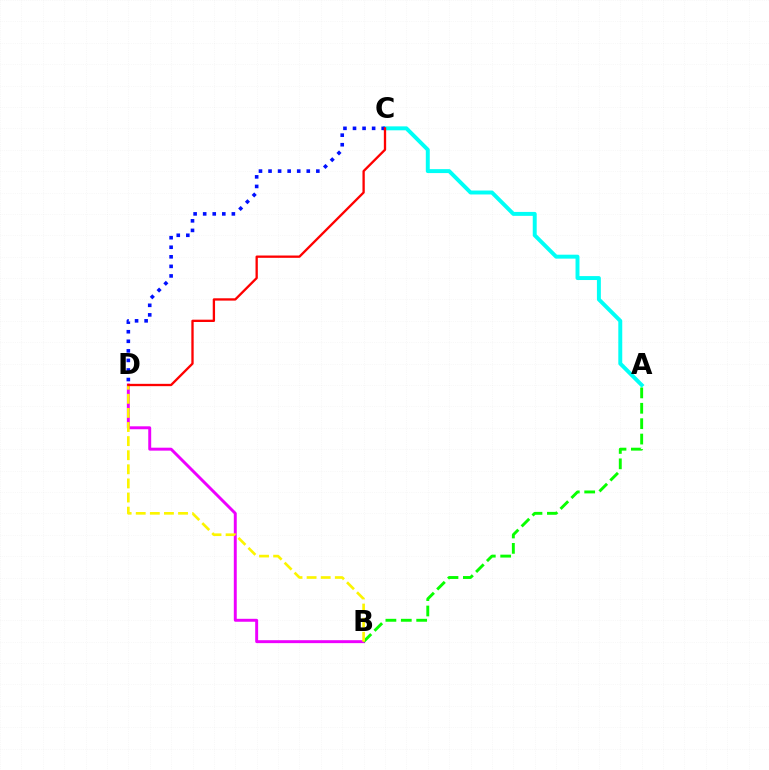{('B', 'D'): [{'color': '#ee00ff', 'line_style': 'solid', 'thickness': 2.12}, {'color': '#fcf500', 'line_style': 'dashed', 'thickness': 1.92}], ('A', 'C'): [{'color': '#00fff6', 'line_style': 'solid', 'thickness': 2.84}], ('A', 'B'): [{'color': '#08ff00', 'line_style': 'dashed', 'thickness': 2.09}], ('C', 'D'): [{'color': '#0010ff', 'line_style': 'dotted', 'thickness': 2.6}, {'color': '#ff0000', 'line_style': 'solid', 'thickness': 1.67}]}